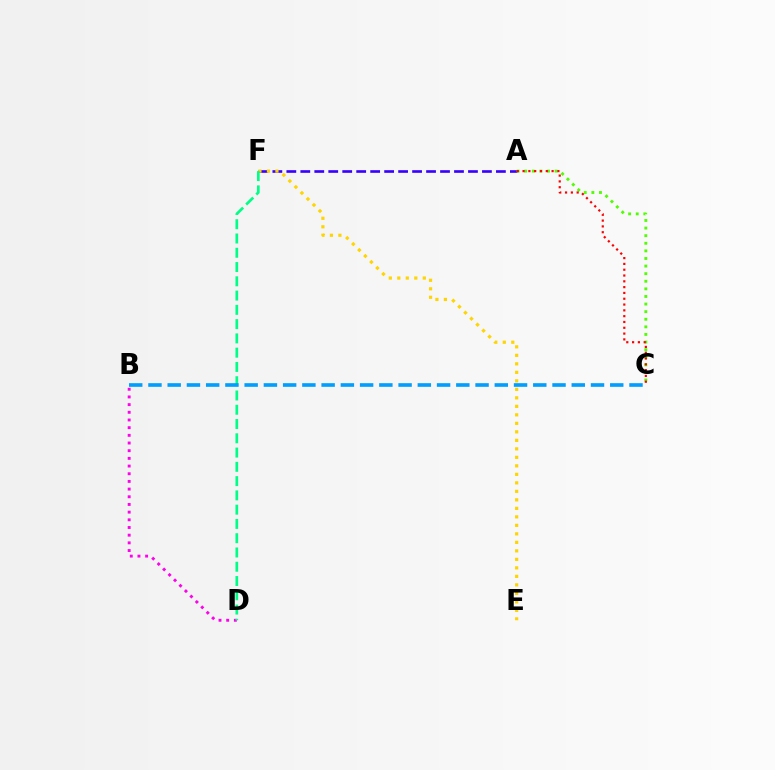{('A', 'F'): [{'color': '#3700ff', 'line_style': 'dashed', 'thickness': 1.9}], ('A', 'C'): [{'color': '#4fff00', 'line_style': 'dotted', 'thickness': 2.06}, {'color': '#ff0000', 'line_style': 'dotted', 'thickness': 1.58}], ('B', 'D'): [{'color': '#ff00ed', 'line_style': 'dotted', 'thickness': 2.09}], ('E', 'F'): [{'color': '#ffd500', 'line_style': 'dotted', 'thickness': 2.31}], ('D', 'F'): [{'color': '#00ff86', 'line_style': 'dashed', 'thickness': 1.94}], ('B', 'C'): [{'color': '#009eff', 'line_style': 'dashed', 'thickness': 2.61}]}